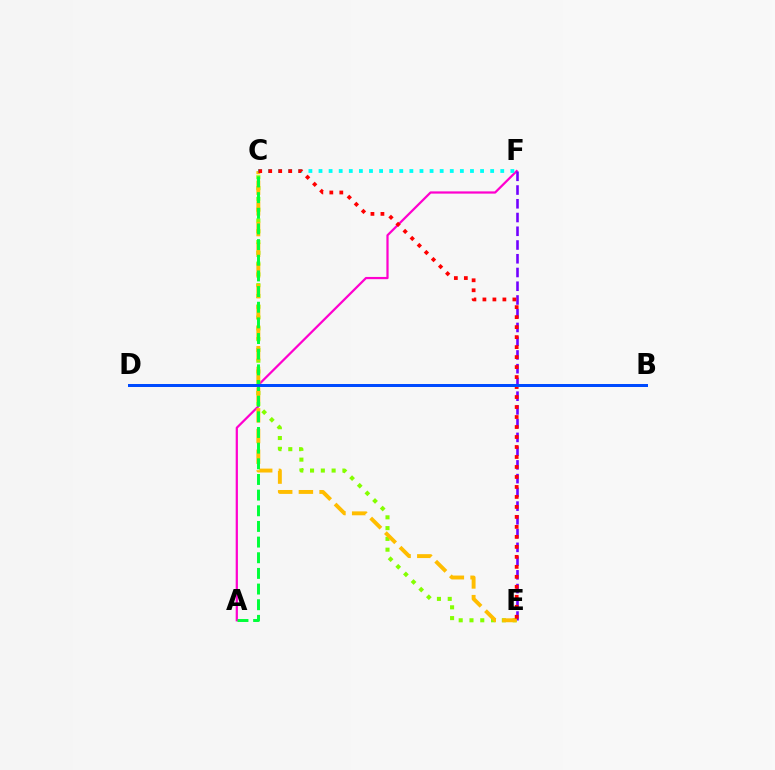{('A', 'F'): [{'color': '#ff00cf', 'line_style': 'solid', 'thickness': 1.61}], ('E', 'F'): [{'color': '#7200ff', 'line_style': 'dashed', 'thickness': 1.87}], ('C', 'E'): [{'color': '#84ff00', 'line_style': 'dotted', 'thickness': 2.93}, {'color': '#ffbd00', 'line_style': 'dashed', 'thickness': 2.81}, {'color': '#ff0000', 'line_style': 'dotted', 'thickness': 2.71}], ('C', 'F'): [{'color': '#00fff6', 'line_style': 'dotted', 'thickness': 2.74}], ('A', 'C'): [{'color': '#00ff39', 'line_style': 'dashed', 'thickness': 2.13}], ('B', 'D'): [{'color': '#004bff', 'line_style': 'solid', 'thickness': 2.16}]}